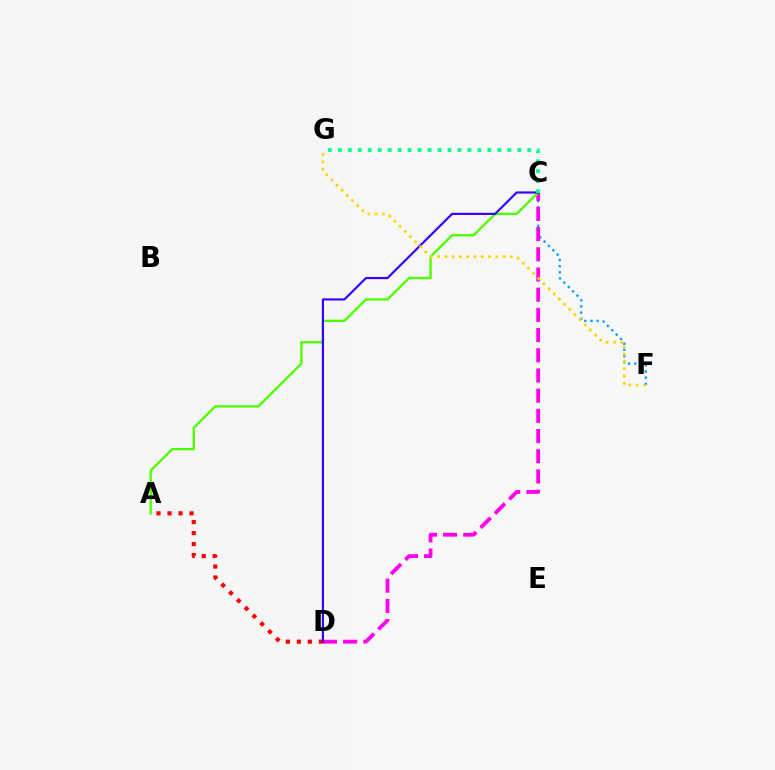{('A', 'D'): [{'color': '#ff0000', 'line_style': 'dotted', 'thickness': 2.99}], ('C', 'F'): [{'color': '#009eff', 'line_style': 'dotted', 'thickness': 1.67}], ('C', 'D'): [{'color': '#ff00ed', 'line_style': 'dashed', 'thickness': 2.74}, {'color': '#3700ff', 'line_style': 'solid', 'thickness': 1.57}], ('A', 'C'): [{'color': '#4fff00', 'line_style': 'solid', 'thickness': 1.7}], ('F', 'G'): [{'color': '#ffd500', 'line_style': 'dotted', 'thickness': 1.98}], ('C', 'G'): [{'color': '#00ff86', 'line_style': 'dotted', 'thickness': 2.71}]}